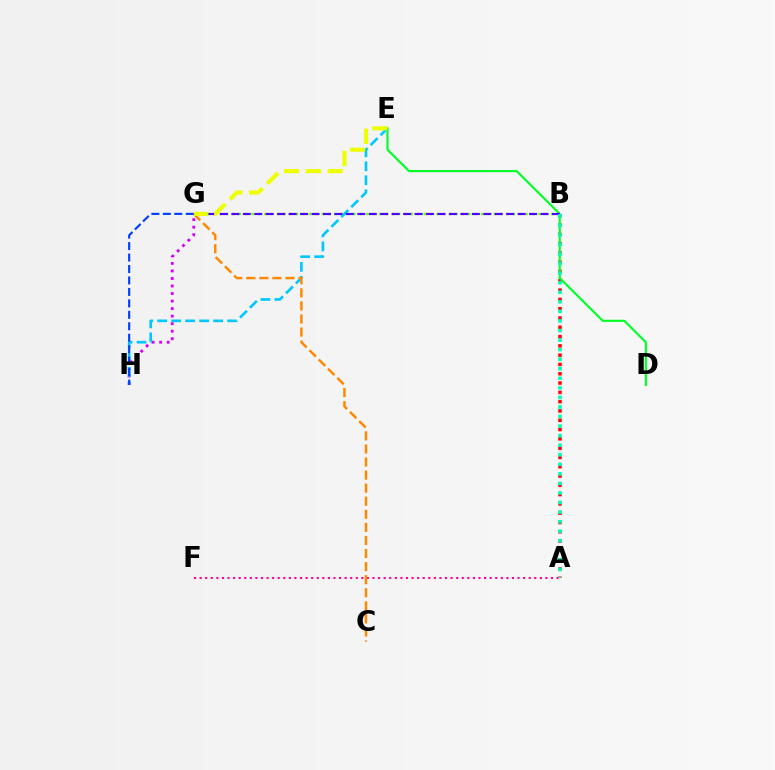{('A', 'B'): [{'color': '#ff0000', 'line_style': 'dotted', 'thickness': 2.53}, {'color': '#00ffaf', 'line_style': 'dotted', 'thickness': 2.6}], ('G', 'H'): [{'color': '#d600ff', 'line_style': 'dotted', 'thickness': 2.05}, {'color': '#003fff', 'line_style': 'dashed', 'thickness': 1.56}], ('E', 'H'): [{'color': '#00c7ff', 'line_style': 'dashed', 'thickness': 1.9}], ('D', 'E'): [{'color': '#00ff27', 'line_style': 'solid', 'thickness': 1.55}], ('B', 'G'): [{'color': '#66ff00', 'line_style': 'dotted', 'thickness': 1.73}, {'color': '#4f00ff', 'line_style': 'dashed', 'thickness': 1.56}], ('A', 'F'): [{'color': '#ff00a0', 'line_style': 'dotted', 'thickness': 1.52}], ('C', 'G'): [{'color': '#ff8800', 'line_style': 'dashed', 'thickness': 1.78}], ('E', 'G'): [{'color': '#eeff00', 'line_style': 'dashed', 'thickness': 2.97}]}